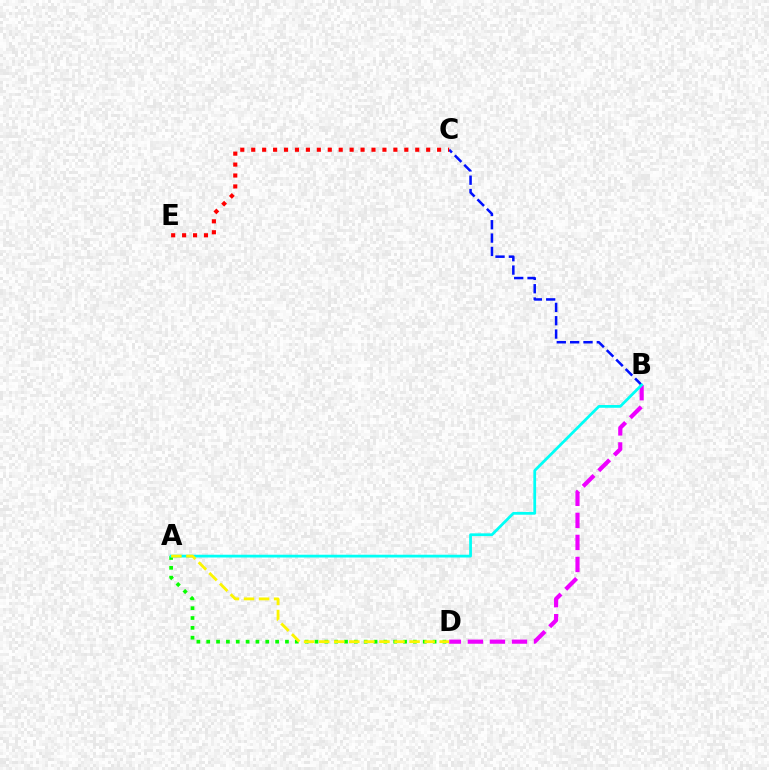{('A', 'D'): [{'color': '#08ff00', 'line_style': 'dotted', 'thickness': 2.67}, {'color': '#fcf500', 'line_style': 'dashed', 'thickness': 2.05}], ('B', 'D'): [{'color': '#ee00ff', 'line_style': 'dashed', 'thickness': 2.99}], ('B', 'C'): [{'color': '#0010ff', 'line_style': 'dashed', 'thickness': 1.81}], ('C', 'E'): [{'color': '#ff0000', 'line_style': 'dotted', 'thickness': 2.97}], ('A', 'B'): [{'color': '#00fff6', 'line_style': 'solid', 'thickness': 1.99}]}